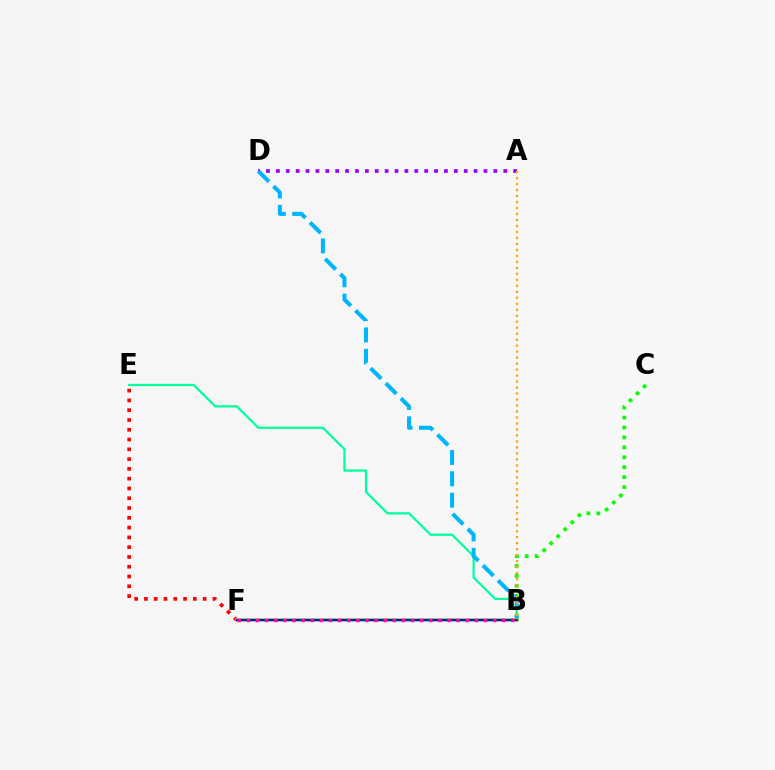{('B', 'E'): [{'color': '#00ff9d', 'line_style': 'solid', 'thickness': 1.6}], ('B', 'C'): [{'color': '#08ff00', 'line_style': 'dotted', 'thickness': 2.7}], ('A', 'D'): [{'color': '#9b00ff', 'line_style': 'dotted', 'thickness': 2.69}], ('E', 'F'): [{'color': '#ff0000', 'line_style': 'dotted', 'thickness': 2.66}], ('B', 'D'): [{'color': '#00b5ff', 'line_style': 'dashed', 'thickness': 2.9}], ('B', 'F'): [{'color': '#b3ff00', 'line_style': 'solid', 'thickness': 2.61}, {'color': '#0010ff', 'line_style': 'solid', 'thickness': 1.69}, {'color': '#ff00bd', 'line_style': 'dotted', 'thickness': 2.48}], ('A', 'B'): [{'color': '#ffa500', 'line_style': 'dotted', 'thickness': 1.63}]}